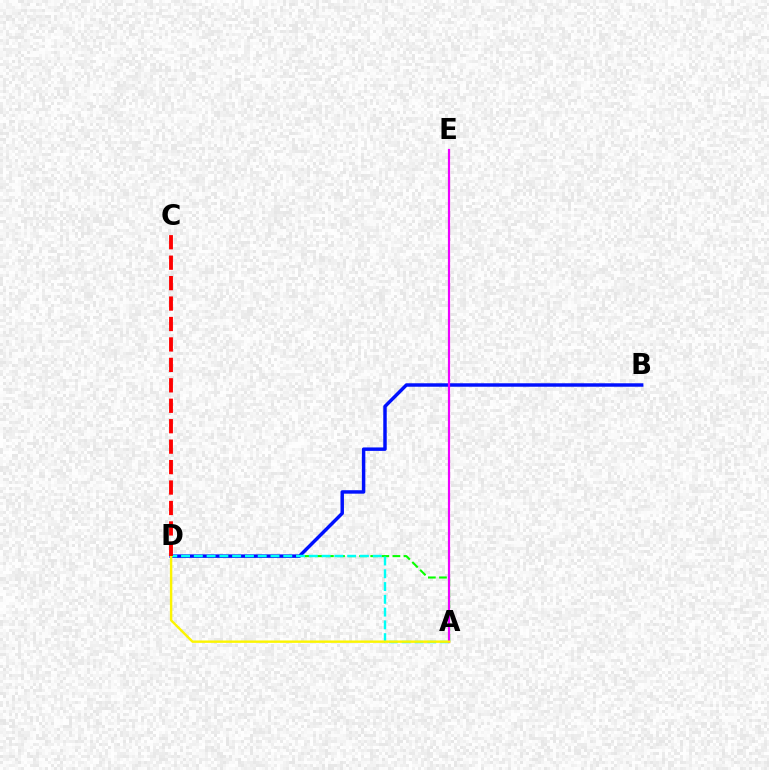{('A', 'D'): [{'color': '#08ff00', 'line_style': 'dashed', 'thickness': 1.51}, {'color': '#00fff6', 'line_style': 'dashed', 'thickness': 1.74}, {'color': '#fcf500', 'line_style': 'solid', 'thickness': 1.73}], ('B', 'D'): [{'color': '#0010ff', 'line_style': 'solid', 'thickness': 2.48}], ('A', 'E'): [{'color': '#ee00ff', 'line_style': 'solid', 'thickness': 1.58}], ('C', 'D'): [{'color': '#ff0000', 'line_style': 'dashed', 'thickness': 2.78}]}